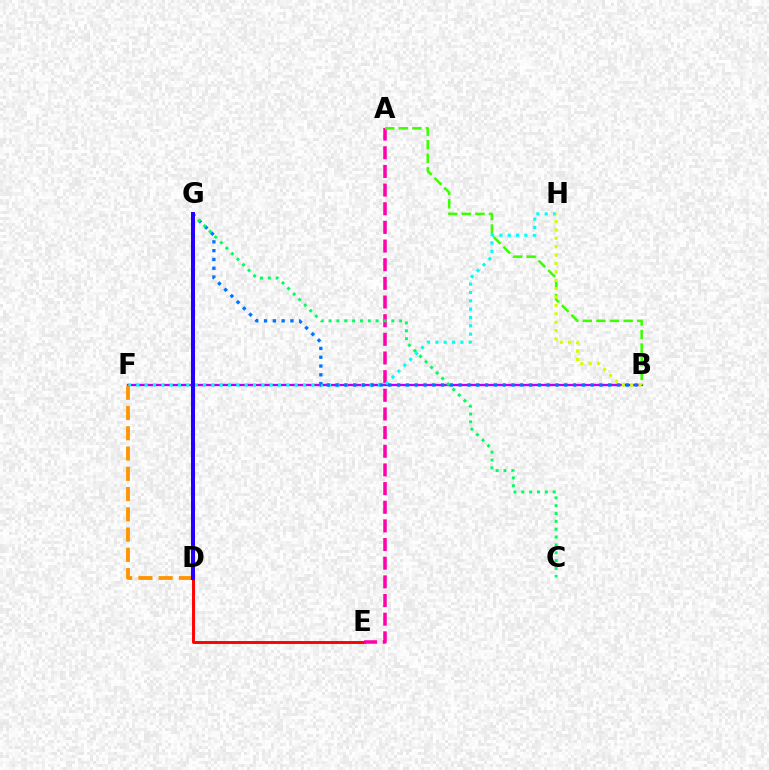{('D', 'E'): [{'color': '#ff0000', 'line_style': 'solid', 'thickness': 2.11}], ('B', 'F'): [{'color': '#b900ff', 'line_style': 'solid', 'thickness': 1.66}], ('A', 'E'): [{'color': '#ff00ac', 'line_style': 'dashed', 'thickness': 2.53}], ('A', 'B'): [{'color': '#3dff00', 'line_style': 'dashed', 'thickness': 1.85}], ('F', 'H'): [{'color': '#00fff6', 'line_style': 'dotted', 'thickness': 2.27}], ('B', 'G'): [{'color': '#0074ff', 'line_style': 'dotted', 'thickness': 2.39}], ('B', 'H'): [{'color': '#d1ff00', 'line_style': 'dotted', 'thickness': 2.28}], ('C', 'G'): [{'color': '#00ff5c', 'line_style': 'dotted', 'thickness': 2.13}], ('D', 'F'): [{'color': '#ff9400', 'line_style': 'dashed', 'thickness': 2.75}], ('D', 'G'): [{'color': '#2500ff', 'line_style': 'solid', 'thickness': 2.89}]}